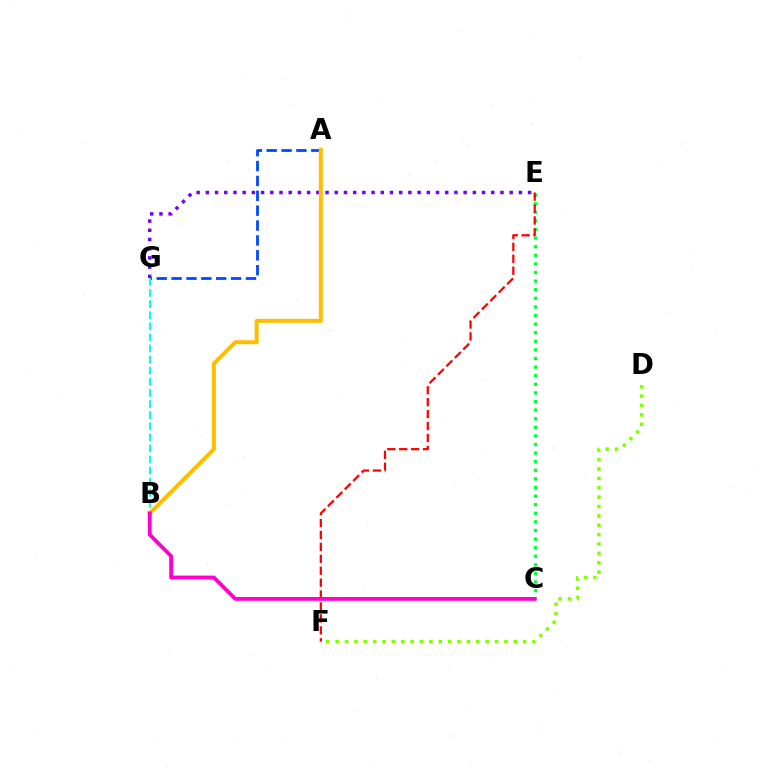{('D', 'F'): [{'color': '#84ff00', 'line_style': 'dotted', 'thickness': 2.55}], ('C', 'E'): [{'color': '#00ff39', 'line_style': 'dotted', 'thickness': 2.34}], ('A', 'G'): [{'color': '#004bff', 'line_style': 'dashed', 'thickness': 2.02}], ('E', 'G'): [{'color': '#7200ff', 'line_style': 'dotted', 'thickness': 2.5}], ('B', 'G'): [{'color': '#00fff6', 'line_style': 'dashed', 'thickness': 1.51}], ('E', 'F'): [{'color': '#ff0000', 'line_style': 'dashed', 'thickness': 1.62}], ('A', 'B'): [{'color': '#ffbd00', 'line_style': 'solid', 'thickness': 2.87}], ('B', 'C'): [{'color': '#ff00cf', 'line_style': 'solid', 'thickness': 2.75}]}